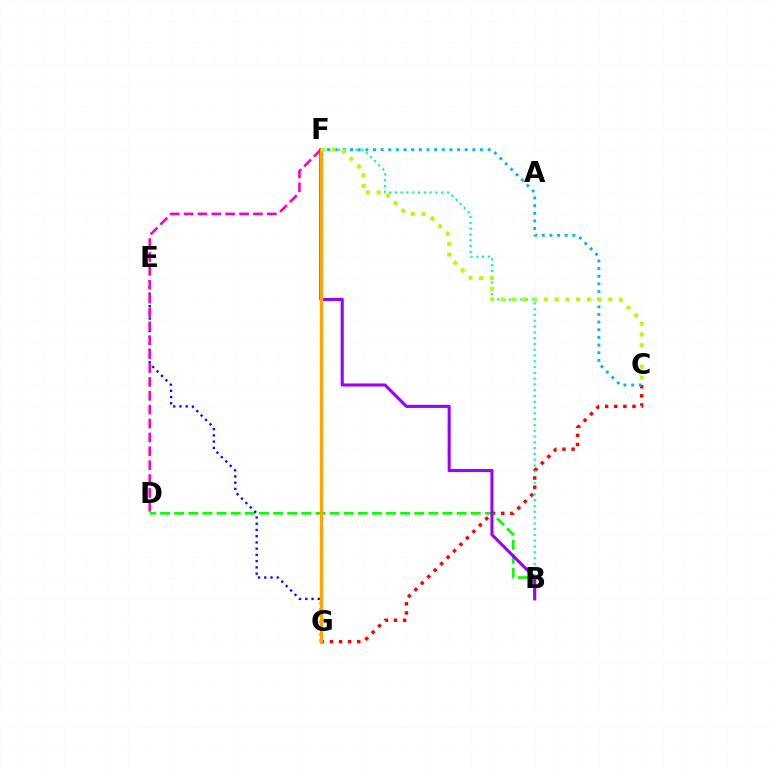{('B', 'F'): [{'color': '#00ff9d', 'line_style': 'dotted', 'thickness': 1.57}, {'color': '#9b00ff', 'line_style': 'solid', 'thickness': 2.21}], ('C', 'G'): [{'color': '#ff0000', 'line_style': 'dotted', 'thickness': 2.48}], ('B', 'D'): [{'color': '#08ff00', 'line_style': 'dashed', 'thickness': 1.92}], ('E', 'G'): [{'color': '#0010ff', 'line_style': 'dotted', 'thickness': 1.69}], ('D', 'F'): [{'color': '#ff00bd', 'line_style': 'dashed', 'thickness': 1.89}], ('C', 'F'): [{'color': '#00b5ff', 'line_style': 'dotted', 'thickness': 2.08}, {'color': '#b3ff00', 'line_style': 'dotted', 'thickness': 2.92}], ('F', 'G'): [{'color': '#ffa500', 'line_style': 'solid', 'thickness': 2.4}]}